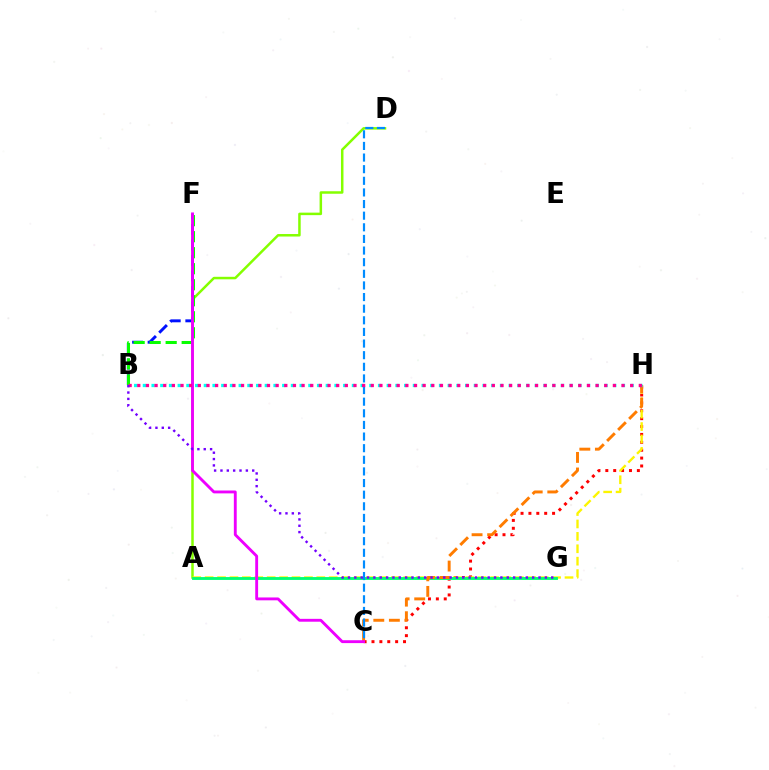{('A', 'D'): [{'color': '#84ff00', 'line_style': 'solid', 'thickness': 1.8}], ('C', 'H'): [{'color': '#ff0000', 'line_style': 'dotted', 'thickness': 2.14}, {'color': '#ff7c00', 'line_style': 'dashed', 'thickness': 2.12}], ('A', 'H'): [{'color': '#fcf500', 'line_style': 'dashed', 'thickness': 1.69}], ('B', 'F'): [{'color': '#0010ff', 'line_style': 'dashed', 'thickness': 2.11}, {'color': '#08ff00', 'line_style': 'dashed', 'thickness': 2.18}], ('A', 'G'): [{'color': '#00ff74', 'line_style': 'solid', 'thickness': 2.07}], ('C', 'D'): [{'color': '#008cff', 'line_style': 'dashed', 'thickness': 1.58}], ('B', 'H'): [{'color': '#00fff6', 'line_style': 'dotted', 'thickness': 2.37}, {'color': '#ff0094', 'line_style': 'dotted', 'thickness': 2.35}], ('C', 'F'): [{'color': '#ee00ff', 'line_style': 'solid', 'thickness': 2.06}], ('B', 'G'): [{'color': '#7200ff', 'line_style': 'dotted', 'thickness': 1.73}]}